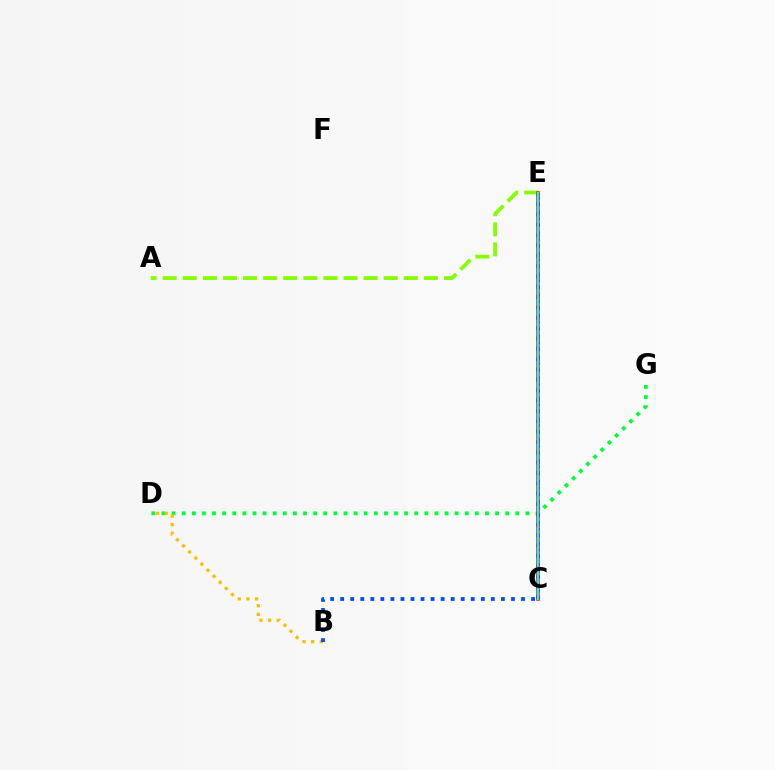{('D', 'G'): [{'color': '#00ff39', 'line_style': 'dotted', 'thickness': 2.75}], ('C', 'E'): [{'color': '#ff00cf', 'line_style': 'dotted', 'thickness': 2.81}, {'color': '#ff0000', 'line_style': 'solid', 'thickness': 2.53}, {'color': '#7200ff', 'line_style': 'dotted', 'thickness': 1.87}, {'color': '#00fff6', 'line_style': 'solid', 'thickness': 1.71}], ('B', 'D'): [{'color': '#ffbd00', 'line_style': 'dotted', 'thickness': 2.34}], ('A', 'E'): [{'color': '#84ff00', 'line_style': 'dashed', 'thickness': 2.73}], ('B', 'C'): [{'color': '#004bff', 'line_style': 'dotted', 'thickness': 2.73}]}